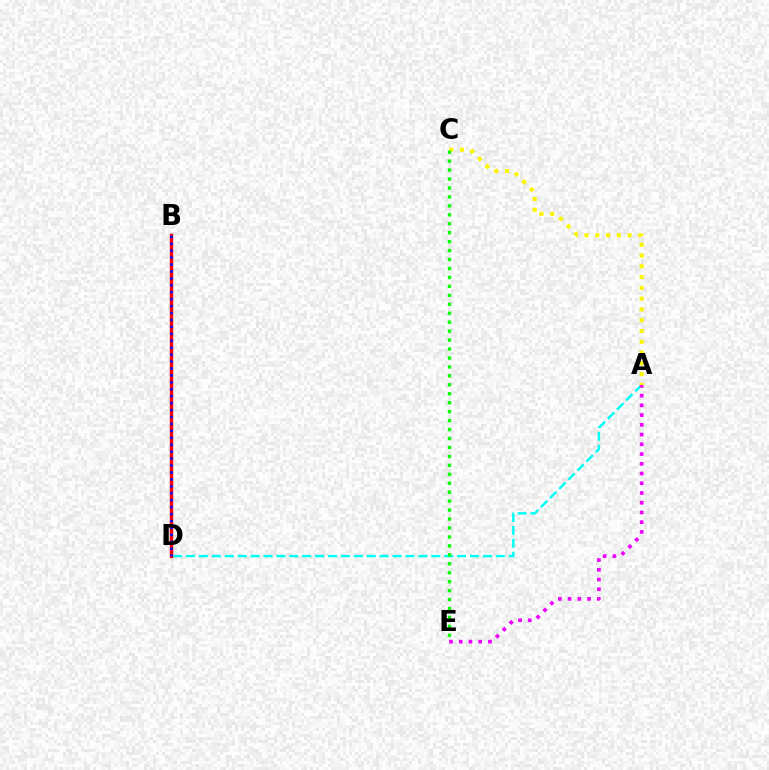{('A', 'D'): [{'color': '#00fff6', 'line_style': 'dashed', 'thickness': 1.75}], ('A', 'E'): [{'color': '#ee00ff', 'line_style': 'dotted', 'thickness': 2.64}], ('B', 'D'): [{'color': '#ff0000', 'line_style': 'solid', 'thickness': 2.48}, {'color': '#0010ff', 'line_style': 'dotted', 'thickness': 1.88}], ('A', 'C'): [{'color': '#fcf500', 'line_style': 'dotted', 'thickness': 2.93}], ('C', 'E'): [{'color': '#08ff00', 'line_style': 'dotted', 'thickness': 2.43}]}